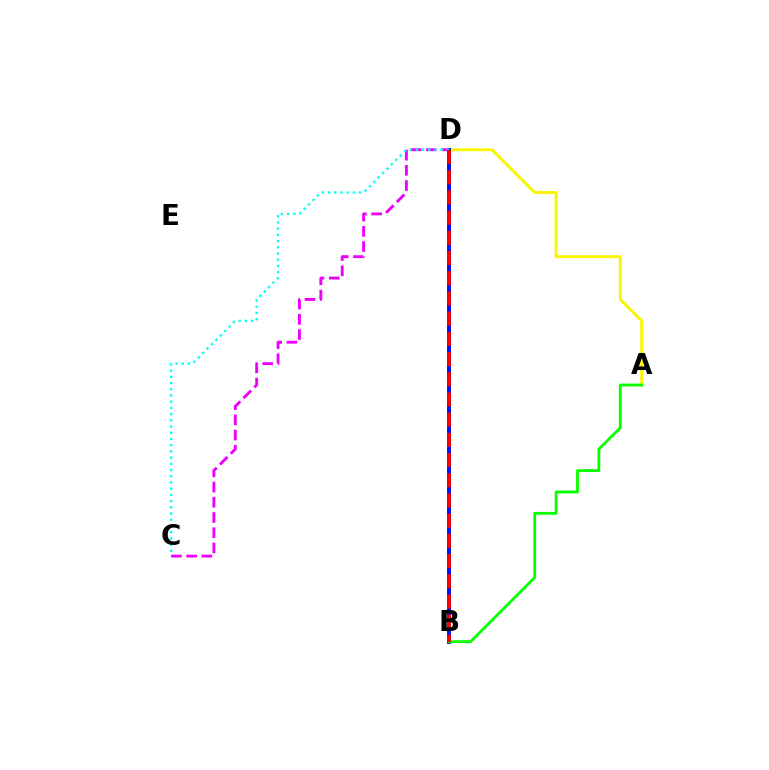{('C', 'D'): [{'color': '#ee00ff', 'line_style': 'dashed', 'thickness': 2.07}, {'color': '#00fff6', 'line_style': 'dotted', 'thickness': 1.69}], ('A', 'D'): [{'color': '#fcf500', 'line_style': 'solid', 'thickness': 2.09}], ('B', 'D'): [{'color': '#0010ff', 'line_style': 'solid', 'thickness': 2.84}, {'color': '#ff0000', 'line_style': 'dashed', 'thickness': 2.74}], ('A', 'B'): [{'color': '#08ff00', 'line_style': 'solid', 'thickness': 2.04}]}